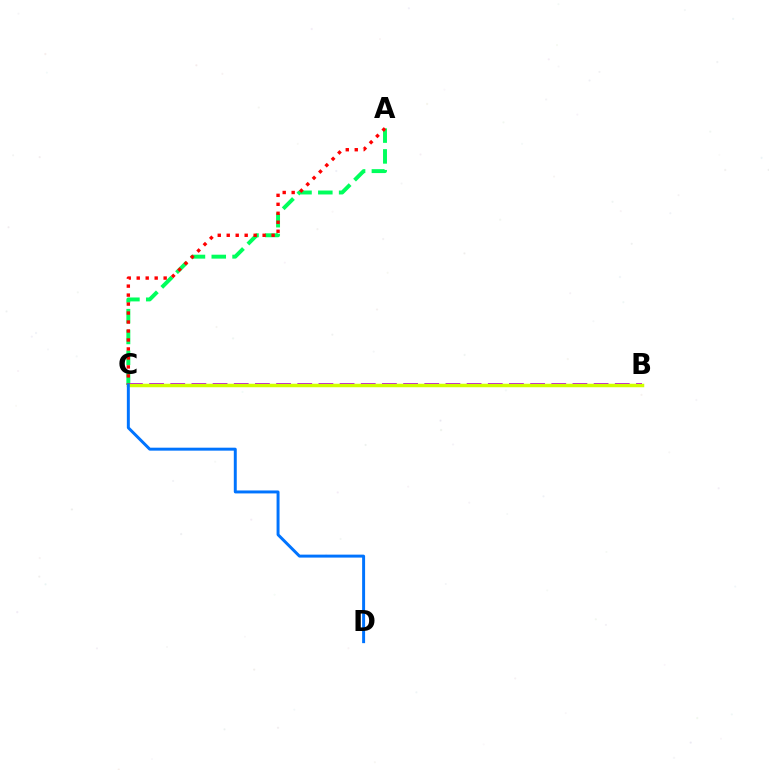{('A', 'C'): [{'color': '#00ff5c', 'line_style': 'dashed', 'thickness': 2.83}, {'color': '#ff0000', 'line_style': 'dotted', 'thickness': 2.44}], ('B', 'C'): [{'color': '#b900ff', 'line_style': 'dashed', 'thickness': 2.88}, {'color': '#d1ff00', 'line_style': 'solid', 'thickness': 2.52}], ('C', 'D'): [{'color': '#0074ff', 'line_style': 'solid', 'thickness': 2.13}]}